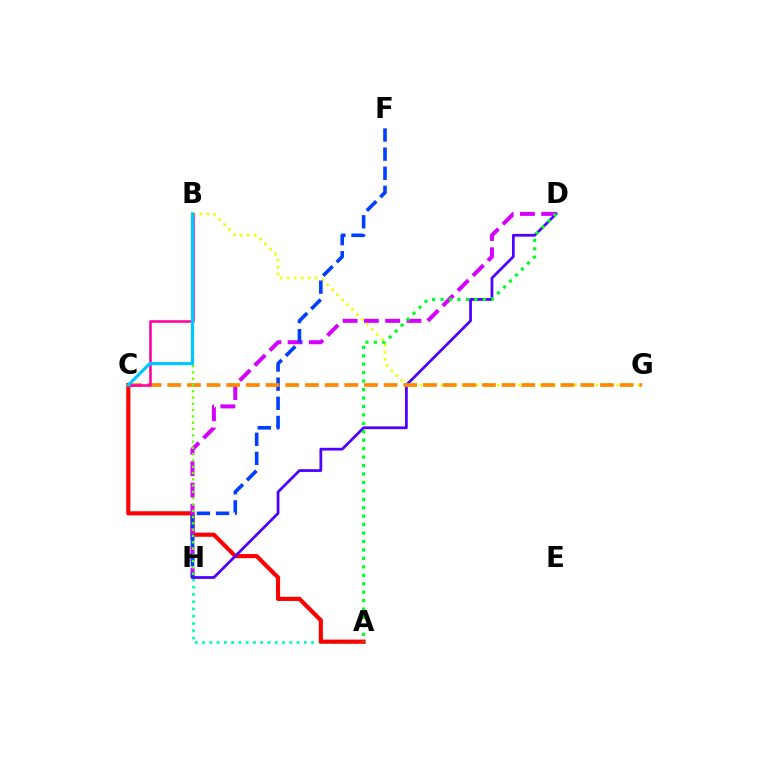{('A', 'H'): [{'color': '#00ffaf', 'line_style': 'dotted', 'thickness': 1.97}], ('A', 'C'): [{'color': '#ff0000', 'line_style': 'solid', 'thickness': 2.98}], ('D', 'H'): [{'color': '#d600ff', 'line_style': 'dashed', 'thickness': 2.89}, {'color': '#4f00ff', 'line_style': 'solid', 'thickness': 1.98}], ('B', 'G'): [{'color': '#eeff00', 'line_style': 'dotted', 'thickness': 1.91}], ('F', 'H'): [{'color': '#003fff', 'line_style': 'dashed', 'thickness': 2.6}], ('C', 'G'): [{'color': '#ff8800', 'line_style': 'dashed', 'thickness': 2.67}], ('B', 'C'): [{'color': '#ff00a0', 'line_style': 'solid', 'thickness': 1.84}, {'color': '#00c7ff', 'line_style': 'solid', 'thickness': 2.29}], ('B', 'H'): [{'color': '#66ff00', 'line_style': 'dotted', 'thickness': 1.71}], ('A', 'D'): [{'color': '#00ff27', 'line_style': 'dotted', 'thickness': 2.29}]}